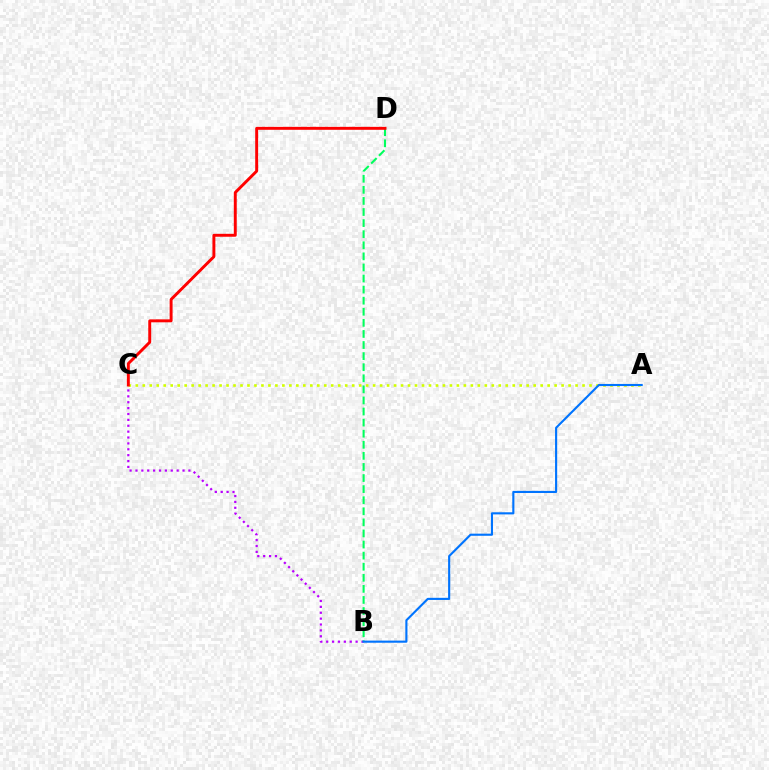{('B', 'C'): [{'color': '#b900ff', 'line_style': 'dotted', 'thickness': 1.6}], ('B', 'D'): [{'color': '#00ff5c', 'line_style': 'dashed', 'thickness': 1.51}], ('A', 'C'): [{'color': '#d1ff00', 'line_style': 'dotted', 'thickness': 1.9}], ('C', 'D'): [{'color': '#ff0000', 'line_style': 'solid', 'thickness': 2.11}], ('A', 'B'): [{'color': '#0074ff', 'line_style': 'solid', 'thickness': 1.53}]}